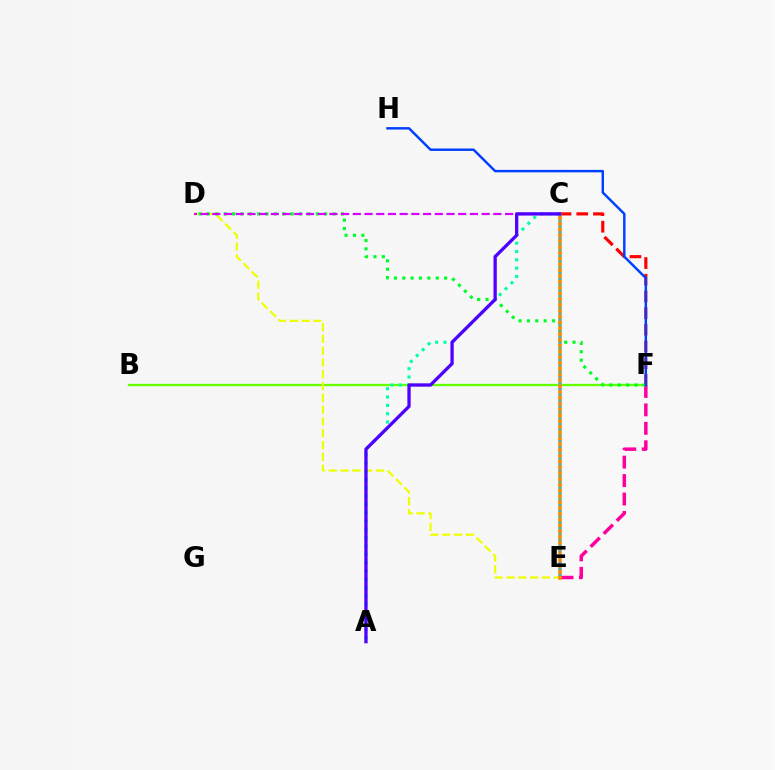{('C', 'F'): [{'color': '#ff0000', 'line_style': 'dashed', 'thickness': 2.27}], ('B', 'F'): [{'color': '#66ff00', 'line_style': 'solid', 'thickness': 1.67}], ('E', 'F'): [{'color': '#ff00a0', 'line_style': 'dashed', 'thickness': 2.51}], ('D', 'E'): [{'color': '#eeff00', 'line_style': 'dashed', 'thickness': 1.6}], ('D', 'F'): [{'color': '#00ff27', 'line_style': 'dotted', 'thickness': 2.27}], ('A', 'C'): [{'color': '#00ffaf', 'line_style': 'dotted', 'thickness': 2.26}, {'color': '#4f00ff', 'line_style': 'solid', 'thickness': 2.37}], ('C', 'E'): [{'color': '#ff8800', 'line_style': 'solid', 'thickness': 2.58}, {'color': '#00c7ff', 'line_style': 'dotted', 'thickness': 1.58}], ('C', 'D'): [{'color': '#d600ff', 'line_style': 'dashed', 'thickness': 1.59}], ('F', 'H'): [{'color': '#003fff', 'line_style': 'solid', 'thickness': 1.76}]}